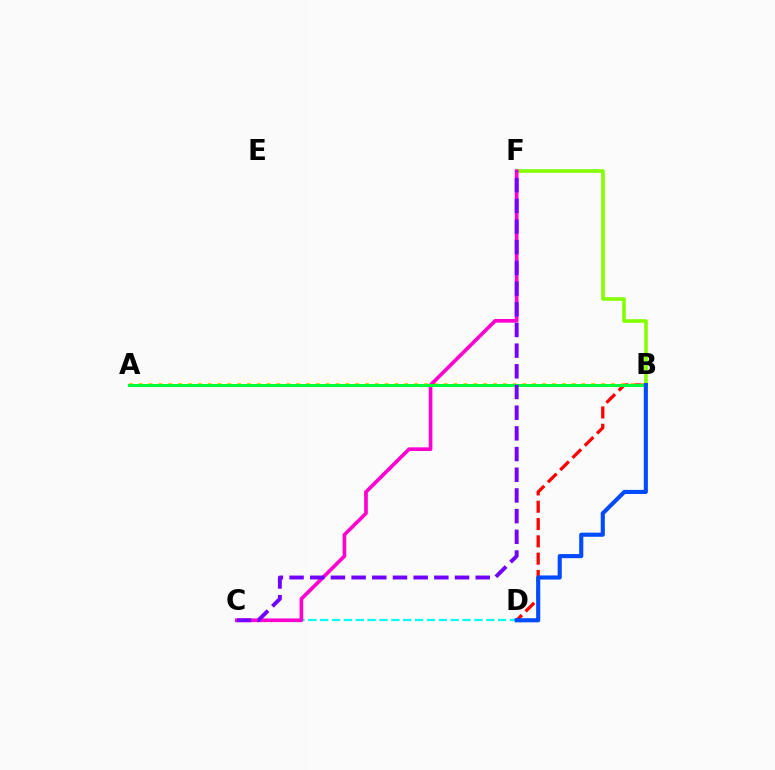{('B', 'F'): [{'color': '#84ff00', 'line_style': 'solid', 'thickness': 2.6}], ('B', 'D'): [{'color': '#ff0000', 'line_style': 'dashed', 'thickness': 2.35}, {'color': '#004bff', 'line_style': 'solid', 'thickness': 2.96}], ('C', 'D'): [{'color': '#00fff6', 'line_style': 'dashed', 'thickness': 1.61}], ('A', 'B'): [{'color': '#ffbd00', 'line_style': 'dotted', 'thickness': 2.67}, {'color': '#00ff39', 'line_style': 'solid', 'thickness': 2.17}], ('C', 'F'): [{'color': '#ff00cf', 'line_style': 'solid', 'thickness': 2.64}, {'color': '#7200ff', 'line_style': 'dashed', 'thickness': 2.81}]}